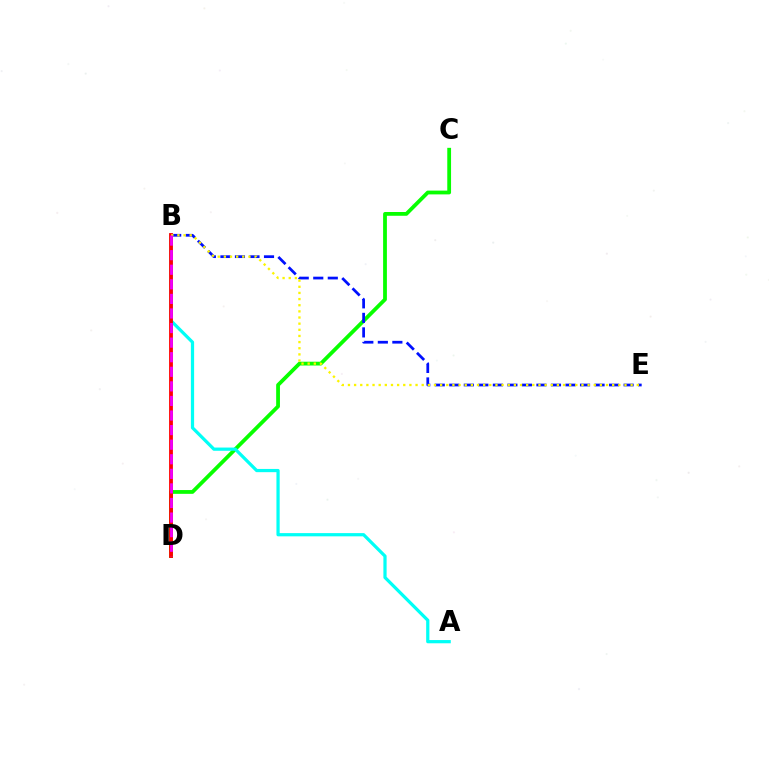{('C', 'D'): [{'color': '#08ff00', 'line_style': 'solid', 'thickness': 2.72}], ('B', 'E'): [{'color': '#0010ff', 'line_style': 'dashed', 'thickness': 1.97}, {'color': '#fcf500', 'line_style': 'dotted', 'thickness': 1.67}], ('A', 'B'): [{'color': '#00fff6', 'line_style': 'solid', 'thickness': 2.32}], ('B', 'D'): [{'color': '#ff0000', 'line_style': 'solid', 'thickness': 2.74}, {'color': '#ee00ff', 'line_style': 'dashed', 'thickness': 1.98}]}